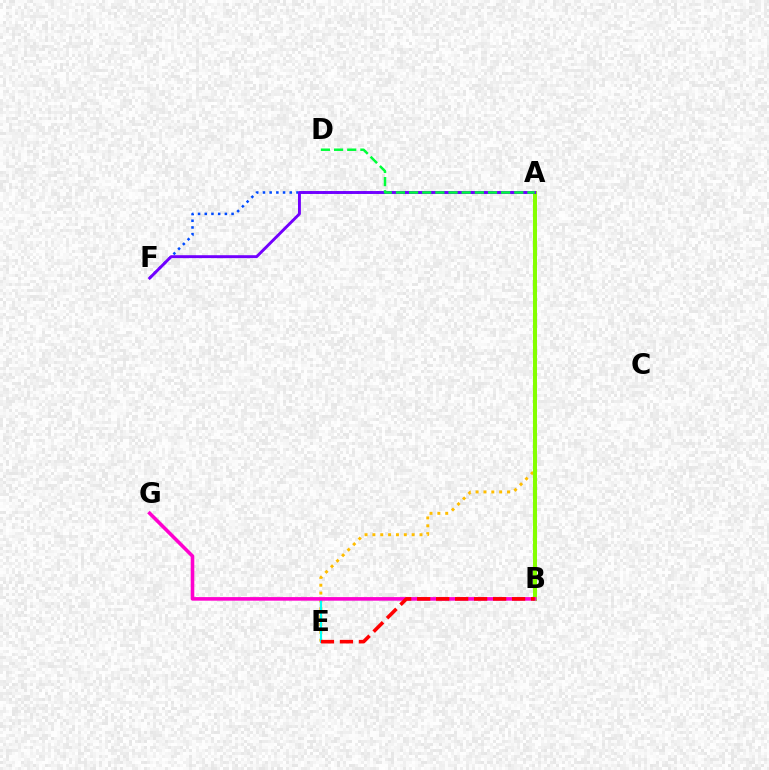{('A', 'F'): [{'color': '#004bff', 'line_style': 'dotted', 'thickness': 1.82}, {'color': '#7200ff', 'line_style': 'solid', 'thickness': 2.1}], ('A', 'E'): [{'color': '#ffbd00', 'line_style': 'dotted', 'thickness': 2.13}], ('A', 'B'): [{'color': '#84ff00', 'line_style': 'solid', 'thickness': 2.92}], ('B', 'E'): [{'color': '#00fff6', 'line_style': 'solid', 'thickness': 1.56}, {'color': '#ff0000', 'line_style': 'dashed', 'thickness': 2.58}], ('B', 'G'): [{'color': '#ff00cf', 'line_style': 'solid', 'thickness': 2.58}], ('A', 'D'): [{'color': '#00ff39', 'line_style': 'dashed', 'thickness': 1.79}]}